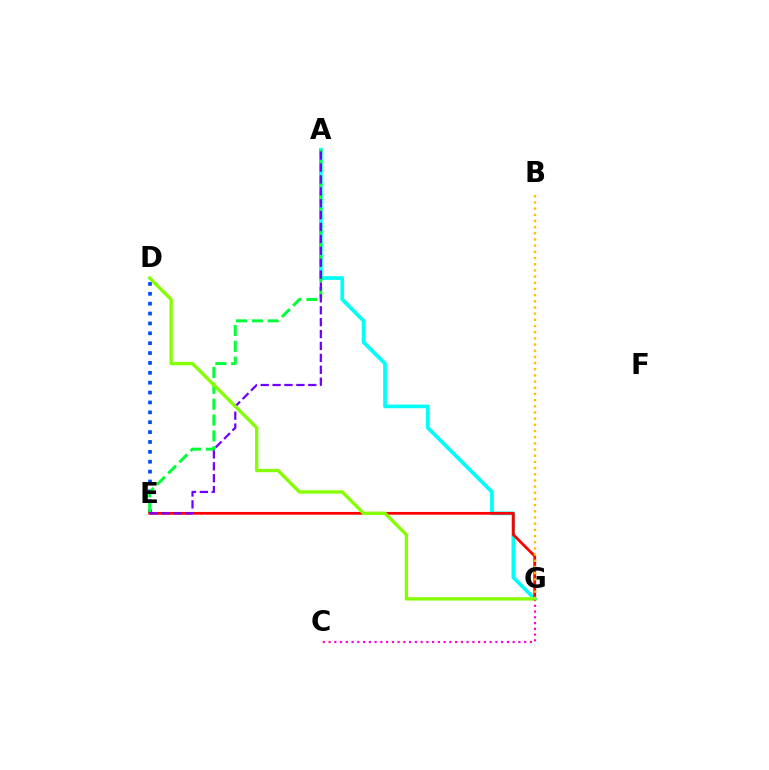{('D', 'E'): [{'color': '#004bff', 'line_style': 'dotted', 'thickness': 2.68}], ('A', 'G'): [{'color': '#00fff6', 'line_style': 'solid', 'thickness': 2.67}], ('A', 'E'): [{'color': '#00ff39', 'line_style': 'dashed', 'thickness': 2.15}, {'color': '#7200ff', 'line_style': 'dashed', 'thickness': 1.62}], ('C', 'G'): [{'color': '#ff00cf', 'line_style': 'dotted', 'thickness': 1.56}], ('E', 'G'): [{'color': '#ff0000', 'line_style': 'solid', 'thickness': 1.99}], ('B', 'G'): [{'color': '#ffbd00', 'line_style': 'dotted', 'thickness': 1.68}], ('D', 'G'): [{'color': '#84ff00', 'line_style': 'solid', 'thickness': 2.39}]}